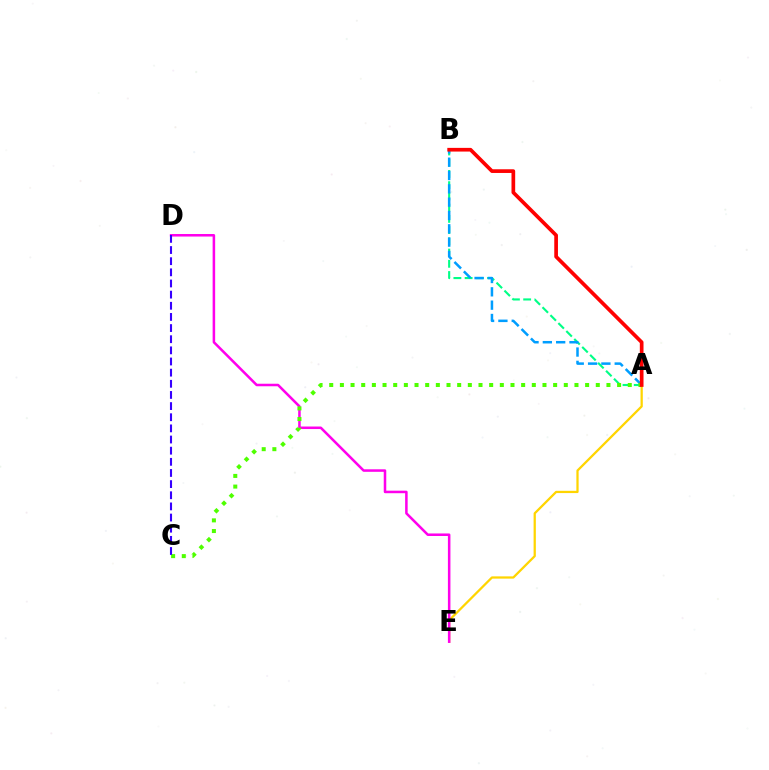{('A', 'E'): [{'color': '#ffd500', 'line_style': 'solid', 'thickness': 1.63}], ('D', 'E'): [{'color': '#ff00ed', 'line_style': 'solid', 'thickness': 1.82}], ('A', 'B'): [{'color': '#00ff86', 'line_style': 'dashed', 'thickness': 1.53}, {'color': '#009eff', 'line_style': 'dashed', 'thickness': 1.81}, {'color': '#ff0000', 'line_style': 'solid', 'thickness': 2.66}], ('A', 'C'): [{'color': '#4fff00', 'line_style': 'dotted', 'thickness': 2.9}], ('C', 'D'): [{'color': '#3700ff', 'line_style': 'dashed', 'thickness': 1.51}]}